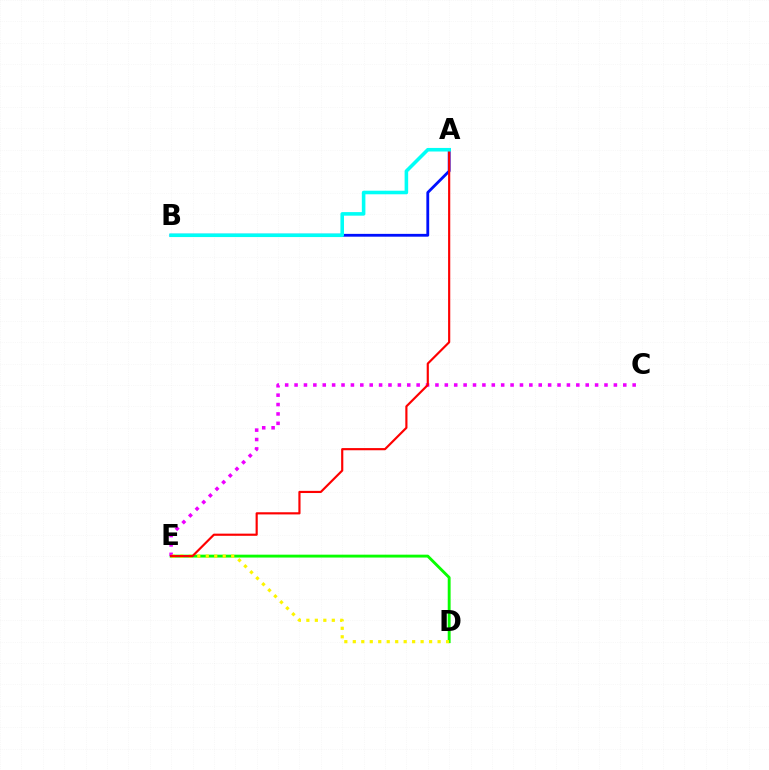{('D', 'E'): [{'color': '#08ff00', 'line_style': 'solid', 'thickness': 2.07}, {'color': '#fcf500', 'line_style': 'dotted', 'thickness': 2.3}], ('C', 'E'): [{'color': '#ee00ff', 'line_style': 'dotted', 'thickness': 2.55}], ('A', 'B'): [{'color': '#0010ff', 'line_style': 'solid', 'thickness': 2.03}, {'color': '#00fff6', 'line_style': 'solid', 'thickness': 2.57}], ('A', 'E'): [{'color': '#ff0000', 'line_style': 'solid', 'thickness': 1.56}]}